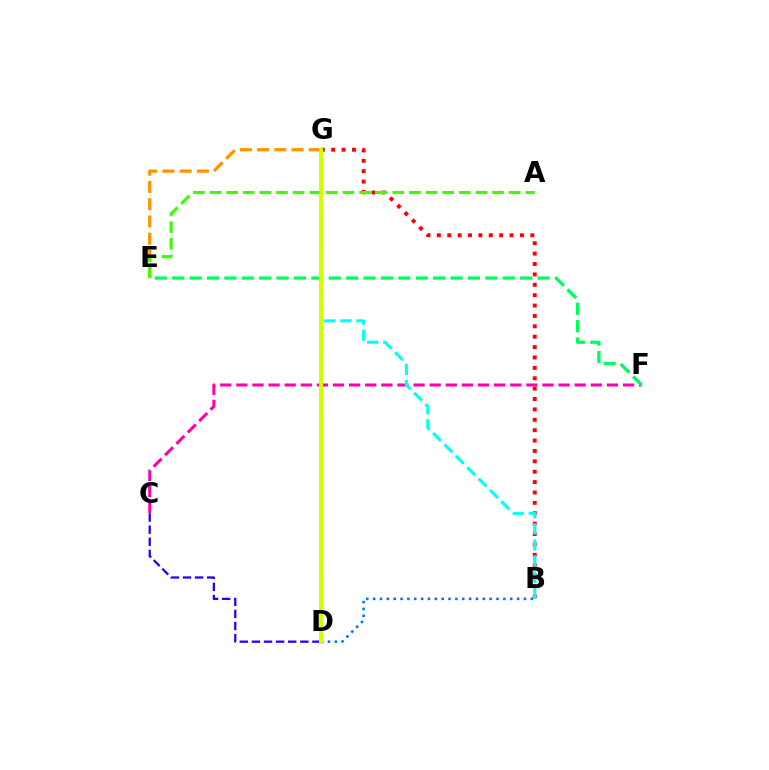{('E', 'G'): [{'color': '#ff9400', 'line_style': 'dashed', 'thickness': 2.34}], ('C', 'F'): [{'color': '#ff00ac', 'line_style': 'dashed', 'thickness': 2.19}], ('B', 'G'): [{'color': '#ff0000', 'line_style': 'dotted', 'thickness': 2.82}, {'color': '#00fff6', 'line_style': 'dashed', 'thickness': 2.19}], ('D', 'G'): [{'color': '#b900ff', 'line_style': 'dotted', 'thickness': 2.57}, {'color': '#d1ff00', 'line_style': 'solid', 'thickness': 2.86}], ('C', 'D'): [{'color': '#2500ff', 'line_style': 'dashed', 'thickness': 1.64}], ('B', 'D'): [{'color': '#0074ff', 'line_style': 'dotted', 'thickness': 1.86}], ('A', 'E'): [{'color': '#3dff00', 'line_style': 'dashed', 'thickness': 2.26}], ('E', 'F'): [{'color': '#00ff5c', 'line_style': 'dashed', 'thickness': 2.36}]}